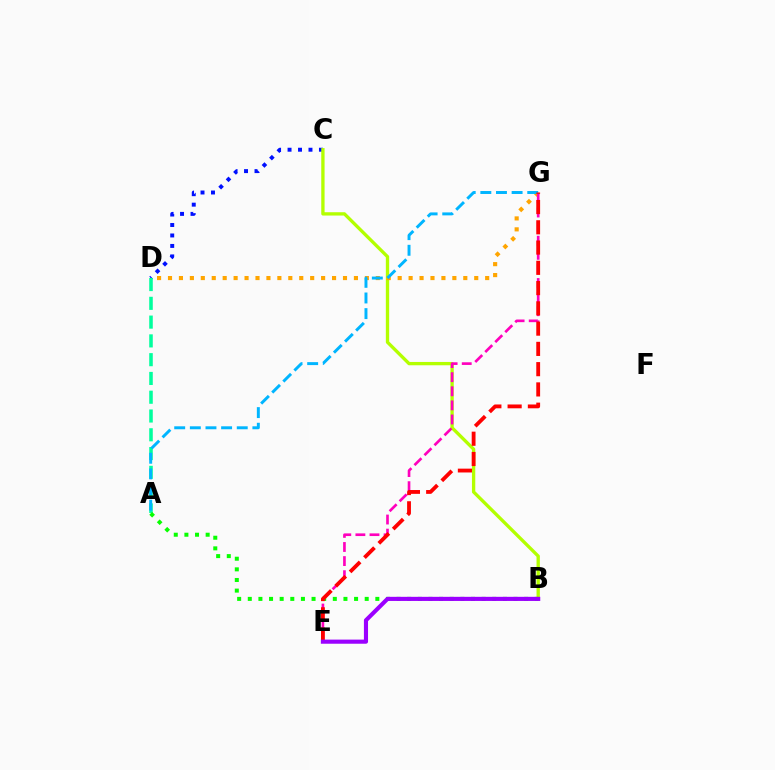{('C', 'D'): [{'color': '#0010ff', 'line_style': 'dotted', 'thickness': 2.84}], ('A', 'D'): [{'color': '#00ff9d', 'line_style': 'dashed', 'thickness': 2.55}], ('B', 'C'): [{'color': '#b3ff00', 'line_style': 'solid', 'thickness': 2.39}], ('D', 'G'): [{'color': '#ffa500', 'line_style': 'dotted', 'thickness': 2.97}], ('A', 'B'): [{'color': '#08ff00', 'line_style': 'dotted', 'thickness': 2.89}], ('E', 'G'): [{'color': '#ff00bd', 'line_style': 'dashed', 'thickness': 1.92}, {'color': '#ff0000', 'line_style': 'dashed', 'thickness': 2.75}], ('A', 'G'): [{'color': '#00b5ff', 'line_style': 'dashed', 'thickness': 2.12}], ('B', 'E'): [{'color': '#9b00ff', 'line_style': 'solid', 'thickness': 2.97}]}